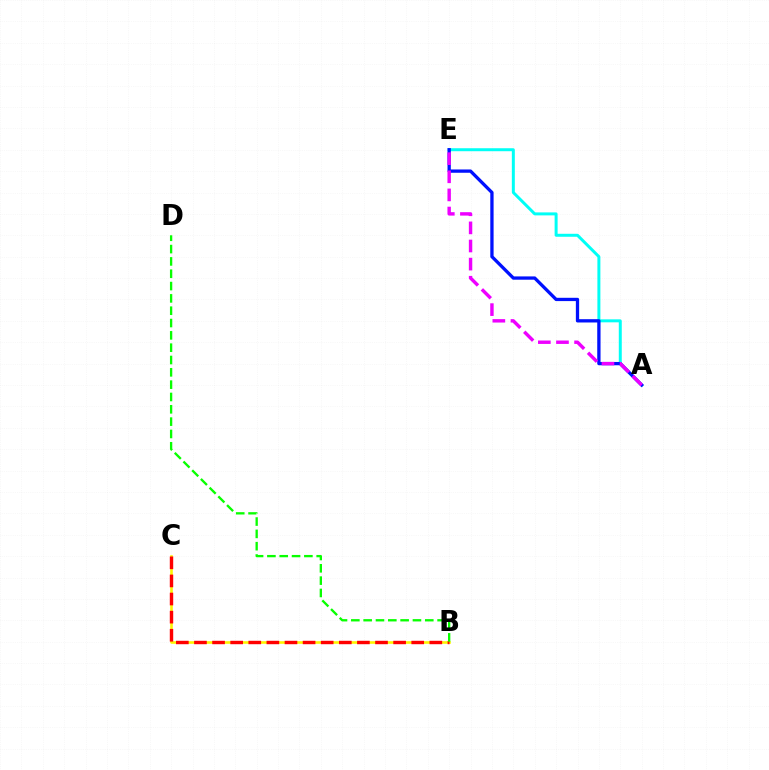{('A', 'E'): [{'color': '#00fff6', 'line_style': 'solid', 'thickness': 2.15}, {'color': '#0010ff', 'line_style': 'solid', 'thickness': 2.37}, {'color': '#ee00ff', 'line_style': 'dashed', 'thickness': 2.46}], ('B', 'C'): [{'color': '#fcf500', 'line_style': 'solid', 'thickness': 1.87}, {'color': '#ff0000', 'line_style': 'dashed', 'thickness': 2.46}], ('B', 'D'): [{'color': '#08ff00', 'line_style': 'dashed', 'thickness': 1.67}]}